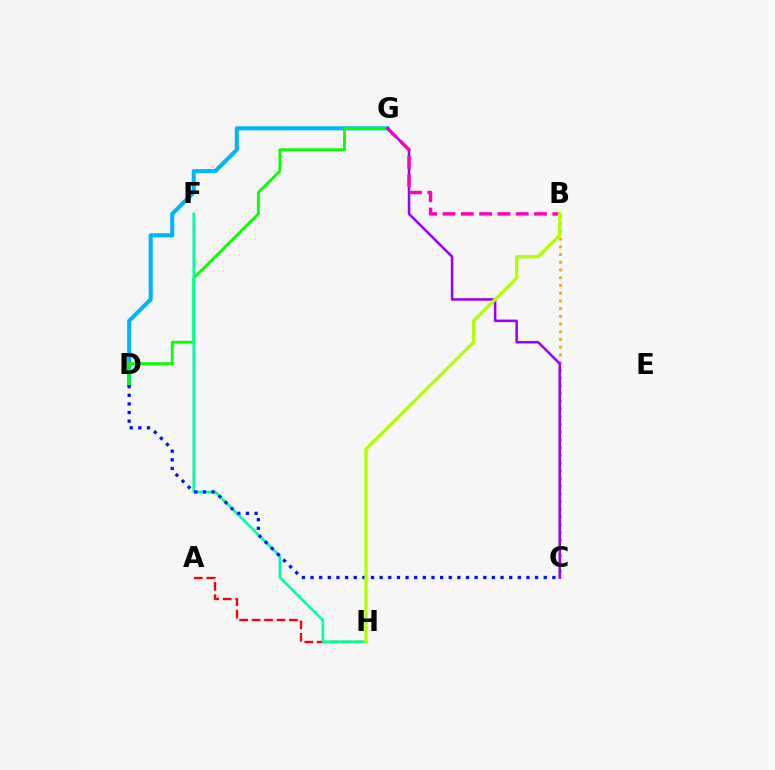{('A', 'H'): [{'color': '#ff0000', 'line_style': 'dashed', 'thickness': 1.69}], ('D', 'G'): [{'color': '#00b5ff', 'line_style': 'solid', 'thickness': 2.94}, {'color': '#08ff00', 'line_style': 'solid', 'thickness': 2.03}], ('F', 'H'): [{'color': '#00ff9d', 'line_style': 'solid', 'thickness': 1.87}], ('B', 'C'): [{'color': '#ffa500', 'line_style': 'dotted', 'thickness': 2.1}], ('C', 'G'): [{'color': '#9b00ff', 'line_style': 'solid', 'thickness': 1.83}], ('C', 'D'): [{'color': '#0010ff', 'line_style': 'dotted', 'thickness': 2.35}], ('B', 'G'): [{'color': '#ff00bd', 'line_style': 'dashed', 'thickness': 2.49}], ('B', 'H'): [{'color': '#b3ff00', 'line_style': 'solid', 'thickness': 2.38}]}